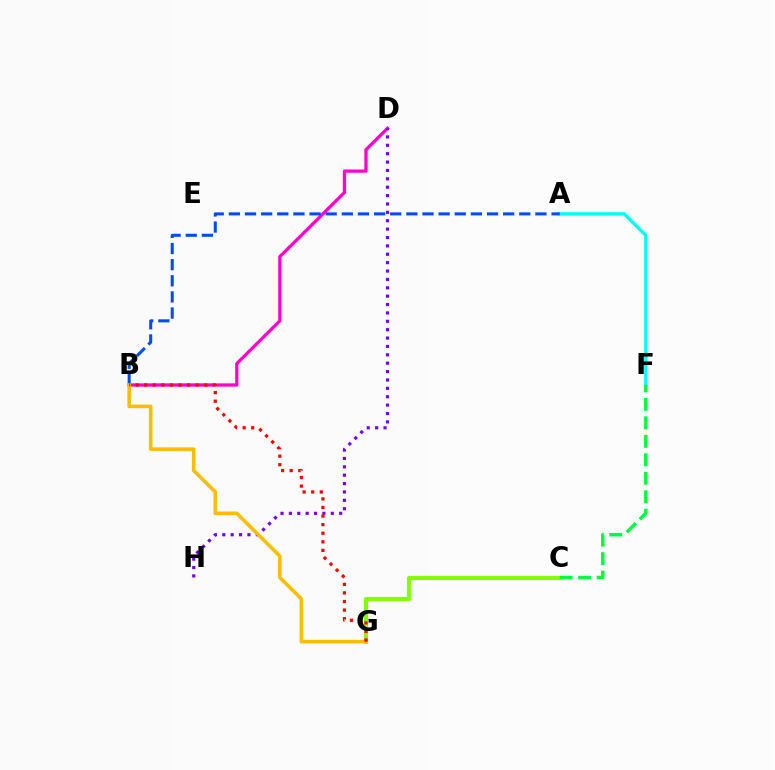{('B', 'D'): [{'color': '#ff00cf', 'line_style': 'solid', 'thickness': 2.36}], ('A', 'F'): [{'color': '#00fff6', 'line_style': 'solid', 'thickness': 2.43}], ('A', 'B'): [{'color': '#004bff', 'line_style': 'dashed', 'thickness': 2.19}], ('D', 'H'): [{'color': '#7200ff', 'line_style': 'dotted', 'thickness': 2.28}], ('C', 'G'): [{'color': '#84ff00', 'line_style': 'solid', 'thickness': 2.97}], ('B', 'G'): [{'color': '#ffbd00', 'line_style': 'solid', 'thickness': 2.59}, {'color': '#ff0000', 'line_style': 'dotted', 'thickness': 2.33}], ('C', 'F'): [{'color': '#00ff39', 'line_style': 'dashed', 'thickness': 2.51}]}